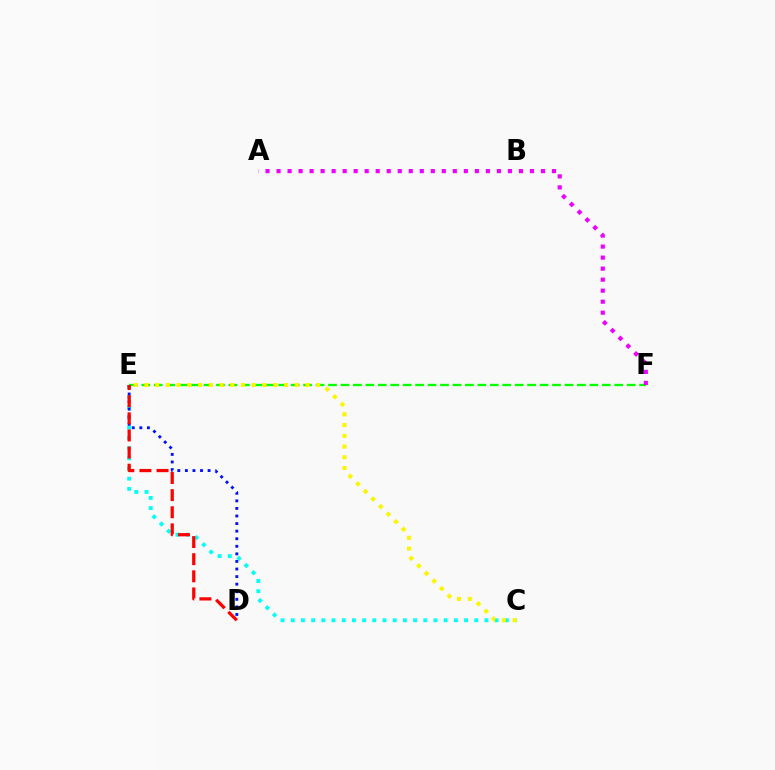{('C', 'E'): [{'color': '#00fff6', 'line_style': 'dotted', 'thickness': 2.77}, {'color': '#fcf500', 'line_style': 'dotted', 'thickness': 2.92}], ('E', 'F'): [{'color': '#08ff00', 'line_style': 'dashed', 'thickness': 1.69}], ('A', 'F'): [{'color': '#ee00ff', 'line_style': 'dotted', 'thickness': 2.99}], ('D', 'E'): [{'color': '#0010ff', 'line_style': 'dotted', 'thickness': 2.06}, {'color': '#ff0000', 'line_style': 'dashed', 'thickness': 2.33}]}